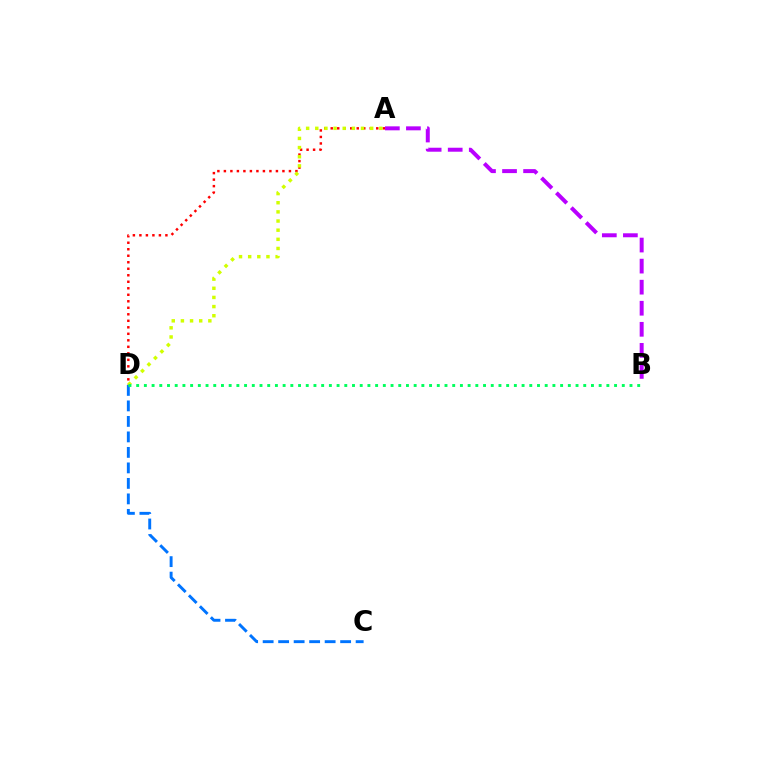{('A', 'D'): [{'color': '#ff0000', 'line_style': 'dotted', 'thickness': 1.77}, {'color': '#d1ff00', 'line_style': 'dotted', 'thickness': 2.48}], ('C', 'D'): [{'color': '#0074ff', 'line_style': 'dashed', 'thickness': 2.11}], ('B', 'D'): [{'color': '#00ff5c', 'line_style': 'dotted', 'thickness': 2.09}], ('A', 'B'): [{'color': '#b900ff', 'line_style': 'dashed', 'thickness': 2.86}]}